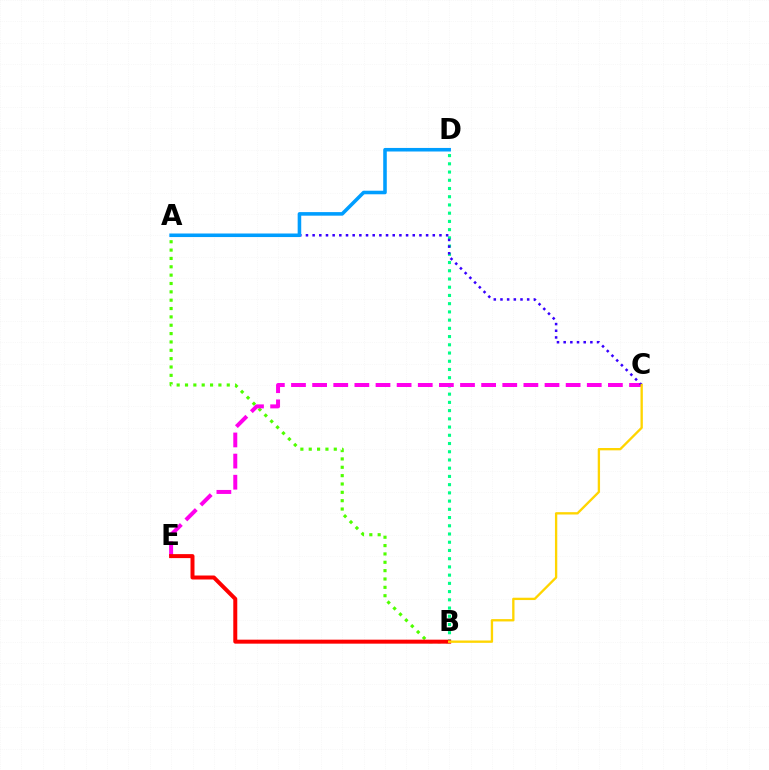{('A', 'B'): [{'color': '#4fff00', 'line_style': 'dotted', 'thickness': 2.27}], ('B', 'D'): [{'color': '#00ff86', 'line_style': 'dotted', 'thickness': 2.24}], ('C', 'E'): [{'color': '#ff00ed', 'line_style': 'dashed', 'thickness': 2.87}], ('A', 'C'): [{'color': '#3700ff', 'line_style': 'dotted', 'thickness': 1.81}], ('A', 'D'): [{'color': '#009eff', 'line_style': 'solid', 'thickness': 2.57}], ('B', 'E'): [{'color': '#ff0000', 'line_style': 'solid', 'thickness': 2.87}], ('B', 'C'): [{'color': '#ffd500', 'line_style': 'solid', 'thickness': 1.68}]}